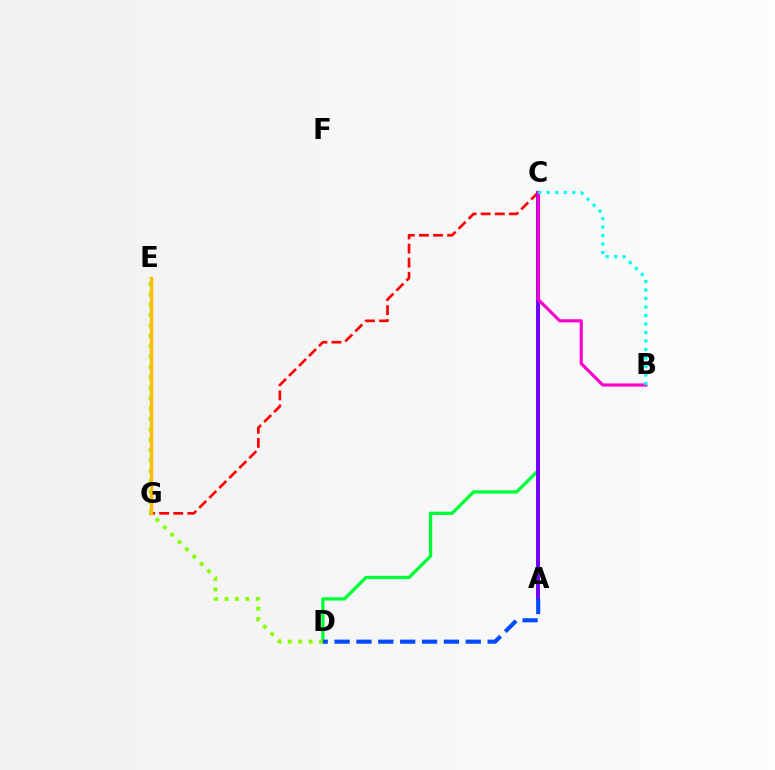{('C', 'G'): [{'color': '#ff0000', 'line_style': 'dashed', 'thickness': 1.92}], ('C', 'D'): [{'color': '#00ff39', 'line_style': 'solid', 'thickness': 2.38}], ('A', 'C'): [{'color': '#7200ff', 'line_style': 'solid', 'thickness': 2.82}], ('D', 'E'): [{'color': '#84ff00', 'line_style': 'dotted', 'thickness': 2.82}], ('B', 'C'): [{'color': '#ff00cf', 'line_style': 'solid', 'thickness': 2.27}, {'color': '#00fff6', 'line_style': 'dotted', 'thickness': 2.31}], ('E', 'G'): [{'color': '#ffbd00', 'line_style': 'solid', 'thickness': 2.5}], ('A', 'D'): [{'color': '#004bff', 'line_style': 'dashed', 'thickness': 2.97}]}